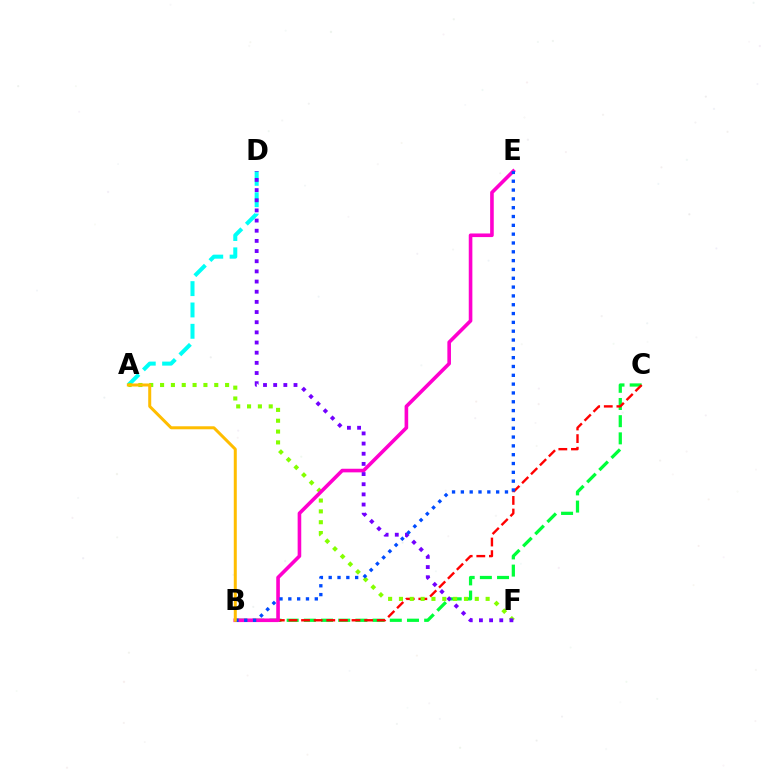{('A', 'D'): [{'color': '#00fff6', 'line_style': 'dashed', 'thickness': 2.9}], ('B', 'C'): [{'color': '#00ff39', 'line_style': 'dashed', 'thickness': 2.33}, {'color': '#ff0000', 'line_style': 'dashed', 'thickness': 1.71}], ('A', 'F'): [{'color': '#84ff00', 'line_style': 'dotted', 'thickness': 2.94}], ('B', 'E'): [{'color': '#ff00cf', 'line_style': 'solid', 'thickness': 2.6}, {'color': '#004bff', 'line_style': 'dotted', 'thickness': 2.4}], ('D', 'F'): [{'color': '#7200ff', 'line_style': 'dotted', 'thickness': 2.76}], ('A', 'B'): [{'color': '#ffbd00', 'line_style': 'solid', 'thickness': 2.16}]}